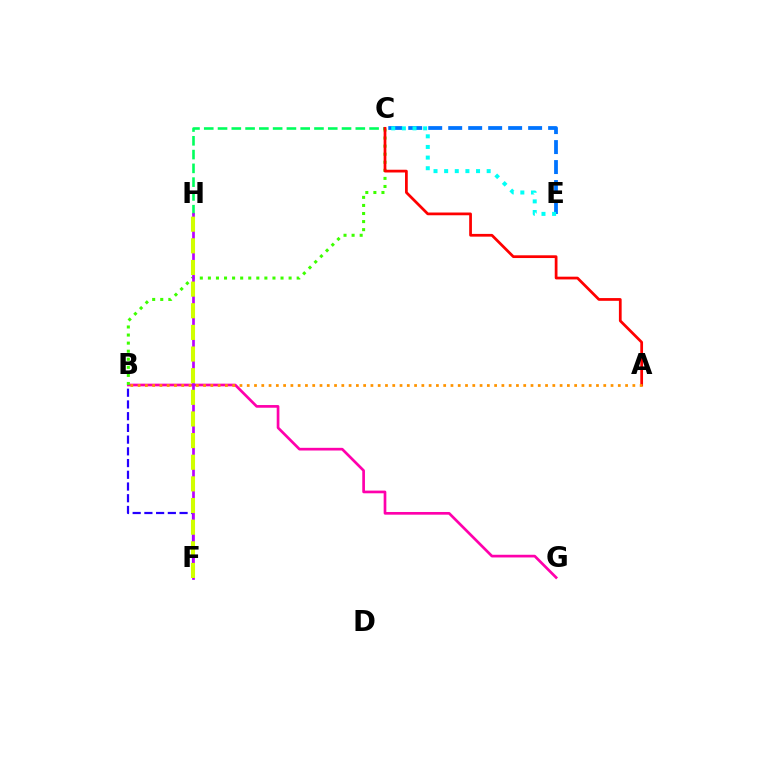{('C', 'H'): [{'color': '#00ff5c', 'line_style': 'dashed', 'thickness': 1.87}], ('B', 'G'): [{'color': '#ff00ac', 'line_style': 'solid', 'thickness': 1.94}], ('B', 'C'): [{'color': '#3dff00', 'line_style': 'dotted', 'thickness': 2.19}], ('A', 'C'): [{'color': '#ff0000', 'line_style': 'solid', 'thickness': 1.97}], ('A', 'B'): [{'color': '#ff9400', 'line_style': 'dotted', 'thickness': 1.98}], ('B', 'F'): [{'color': '#2500ff', 'line_style': 'dashed', 'thickness': 1.59}], ('F', 'H'): [{'color': '#b900ff', 'line_style': 'solid', 'thickness': 1.93}, {'color': '#d1ff00', 'line_style': 'dashed', 'thickness': 2.94}], ('C', 'E'): [{'color': '#0074ff', 'line_style': 'dashed', 'thickness': 2.71}, {'color': '#00fff6', 'line_style': 'dotted', 'thickness': 2.89}]}